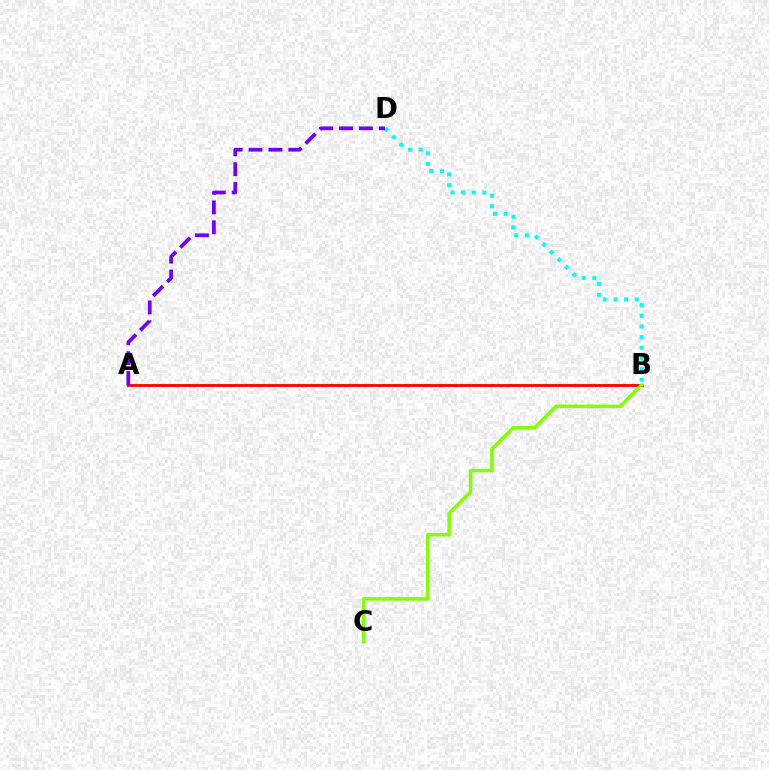{('B', 'D'): [{'color': '#00fff6', 'line_style': 'dotted', 'thickness': 2.89}], ('A', 'B'): [{'color': '#ff0000', 'line_style': 'solid', 'thickness': 2.03}], ('B', 'C'): [{'color': '#84ff00', 'line_style': 'solid', 'thickness': 2.55}], ('A', 'D'): [{'color': '#7200ff', 'line_style': 'dashed', 'thickness': 2.7}]}